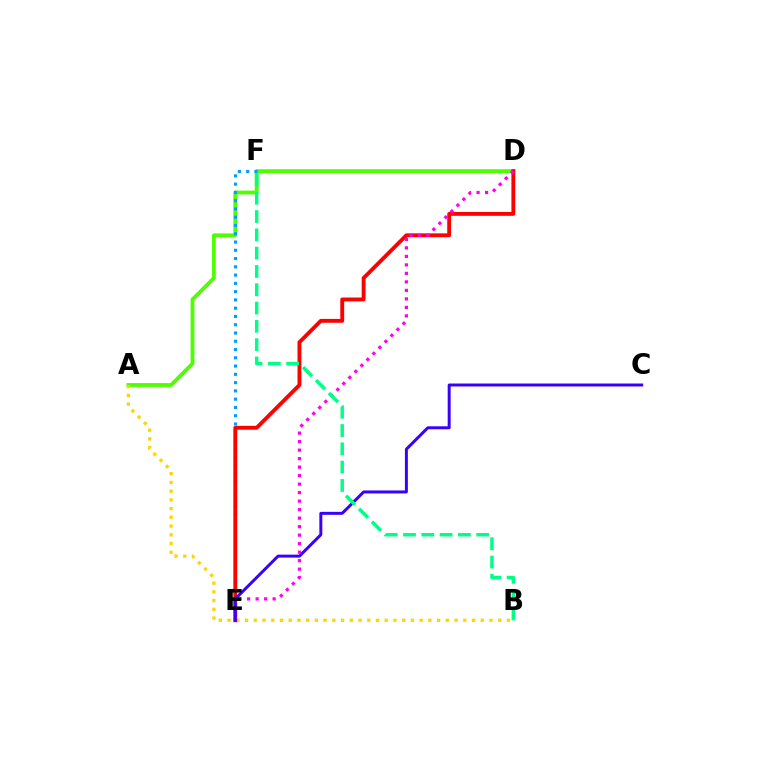{('A', 'D'): [{'color': '#4fff00', 'line_style': 'solid', 'thickness': 2.74}], ('E', 'F'): [{'color': '#009eff', 'line_style': 'dotted', 'thickness': 2.25}], ('A', 'B'): [{'color': '#ffd500', 'line_style': 'dotted', 'thickness': 2.37}], ('D', 'E'): [{'color': '#ff0000', 'line_style': 'solid', 'thickness': 2.78}, {'color': '#ff00ed', 'line_style': 'dotted', 'thickness': 2.31}], ('C', 'E'): [{'color': '#3700ff', 'line_style': 'solid', 'thickness': 2.13}], ('B', 'F'): [{'color': '#00ff86', 'line_style': 'dashed', 'thickness': 2.49}]}